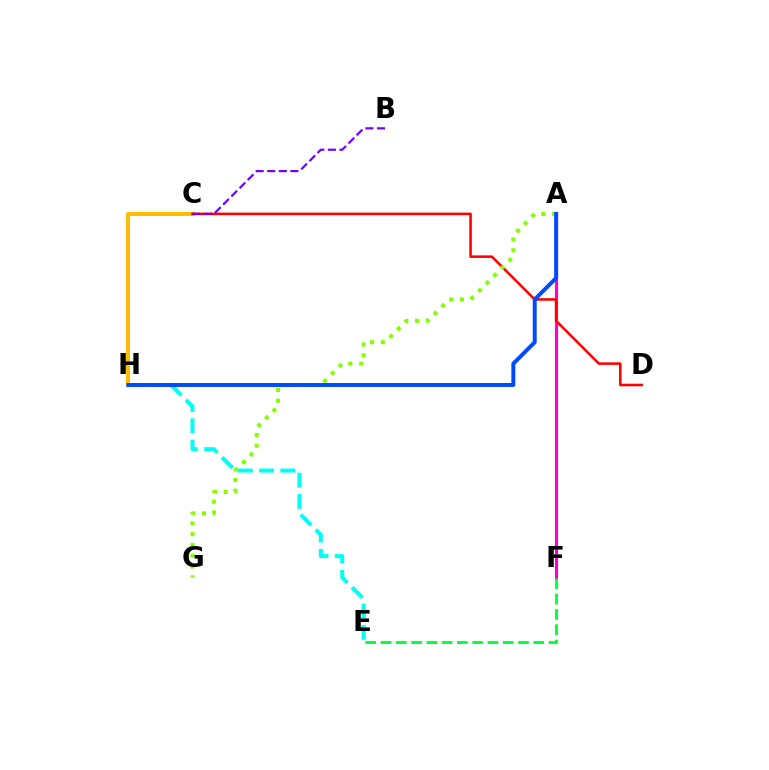{('A', 'F'): [{'color': '#ff00cf', 'line_style': 'solid', 'thickness': 2.24}], ('E', 'F'): [{'color': '#00ff39', 'line_style': 'dashed', 'thickness': 2.08}], ('C', 'H'): [{'color': '#ffbd00', 'line_style': 'solid', 'thickness': 2.89}], ('C', 'D'): [{'color': '#ff0000', 'line_style': 'solid', 'thickness': 1.84}], ('E', 'H'): [{'color': '#00fff6', 'line_style': 'dashed', 'thickness': 2.89}], ('B', 'C'): [{'color': '#7200ff', 'line_style': 'dashed', 'thickness': 1.57}], ('A', 'G'): [{'color': '#84ff00', 'line_style': 'dotted', 'thickness': 2.93}], ('A', 'H'): [{'color': '#004bff', 'line_style': 'solid', 'thickness': 2.85}]}